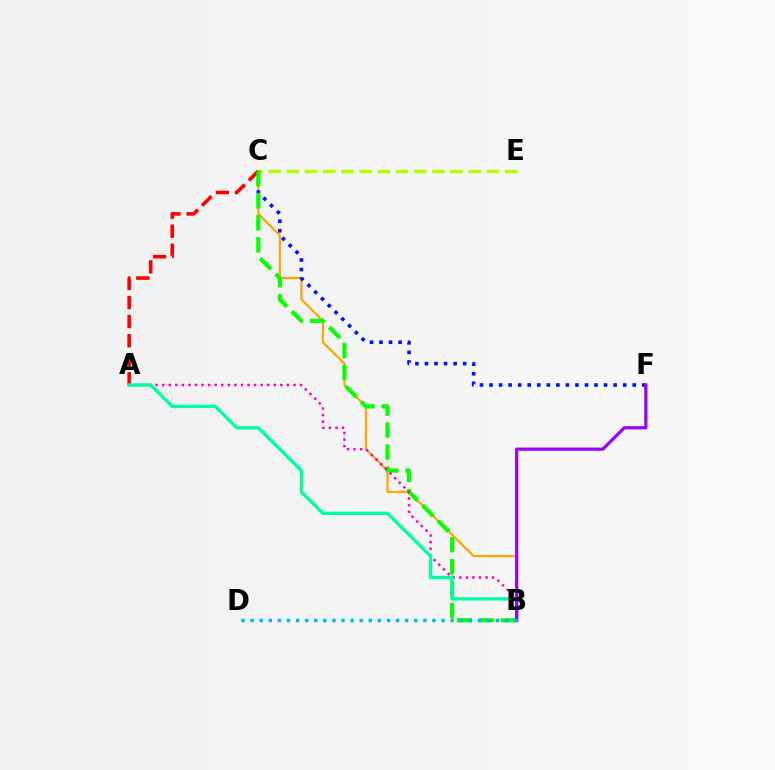{('B', 'C'): [{'color': '#ffa500', 'line_style': 'solid', 'thickness': 1.6}, {'color': '#08ff00', 'line_style': 'dashed', 'thickness': 2.99}], ('A', 'C'): [{'color': '#ff0000', 'line_style': 'dashed', 'thickness': 2.59}], ('C', 'E'): [{'color': '#b3ff00', 'line_style': 'dashed', 'thickness': 2.47}], ('C', 'F'): [{'color': '#0010ff', 'line_style': 'dotted', 'thickness': 2.59}], ('A', 'B'): [{'color': '#ff00bd', 'line_style': 'dotted', 'thickness': 1.78}, {'color': '#00ff9d', 'line_style': 'solid', 'thickness': 2.41}], ('B', 'F'): [{'color': '#9b00ff', 'line_style': 'solid', 'thickness': 2.31}], ('B', 'D'): [{'color': '#00b5ff', 'line_style': 'dotted', 'thickness': 2.47}]}